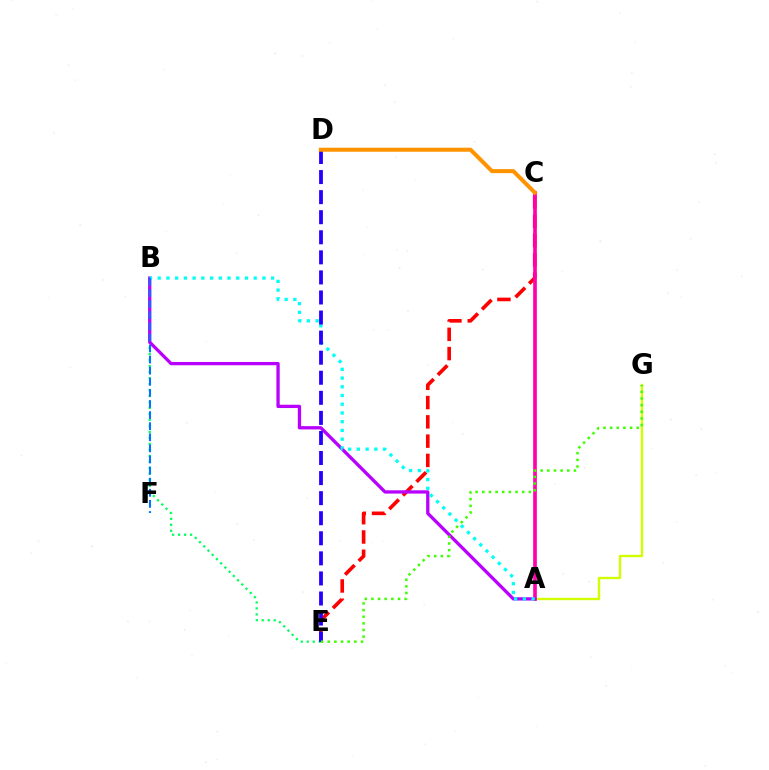{('C', 'E'): [{'color': '#ff0000', 'line_style': 'dashed', 'thickness': 2.62}], ('A', 'G'): [{'color': '#d1ff00', 'line_style': 'solid', 'thickness': 1.69}], ('A', 'C'): [{'color': '#ff00ac', 'line_style': 'solid', 'thickness': 2.62}], ('B', 'E'): [{'color': '#00ff5c', 'line_style': 'dotted', 'thickness': 1.63}], ('A', 'B'): [{'color': '#b900ff', 'line_style': 'solid', 'thickness': 2.37}, {'color': '#00fff6', 'line_style': 'dotted', 'thickness': 2.37}], ('D', 'E'): [{'color': '#2500ff', 'line_style': 'dashed', 'thickness': 2.73}], ('B', 'F'): [{'color': '#0074ff', 'line_style': 'dashed', 'thickness': 1.51}], ('C', 'D'): [{'color': '#ff9400', 'line_style': 'solid', 'thickness': 2.91}], ('E', 'G'): [{'color': '#3dff00', 'line_style': 'dotted', 'thickness': 1.81}]}